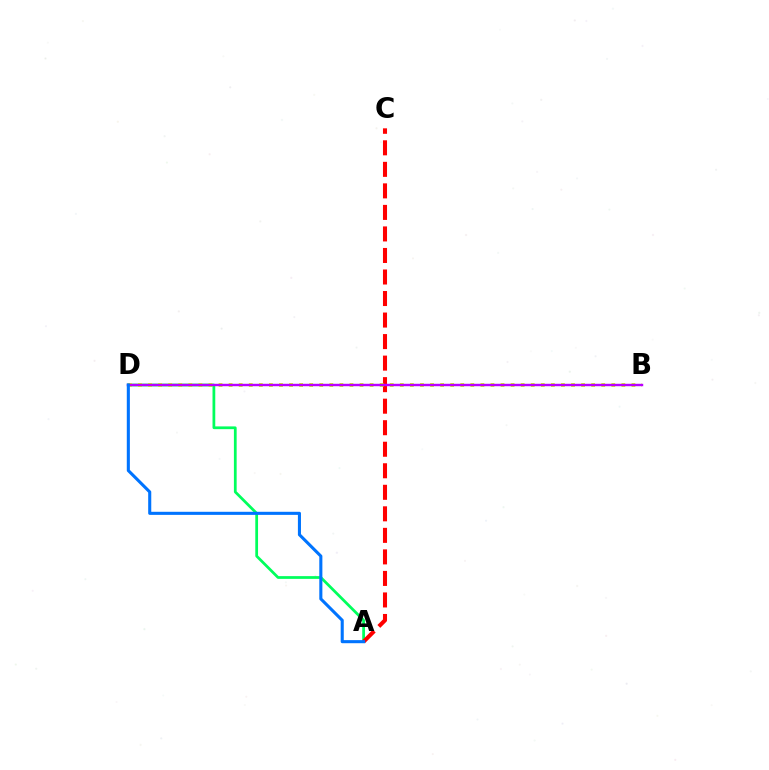{('A', 'D'): [{'color': '#00ff5c', 'line_style': 'solid', 'thickness': 1.98}, {'color': '#0074ff', 'line_style': 'solid', 'thickness': 2.22}], ('A', 'C'): [{'color': '#ff0000', 'line_style': 'dashed', 'thickness': 2.92}], ('B', 'D'): [{'color': '#d1ff00', 'line_style': 'dotted', 'thickness': 2.74}, {'color': '#b900ff', 'line_style': 'solid', 'thickness': 1.76}]}